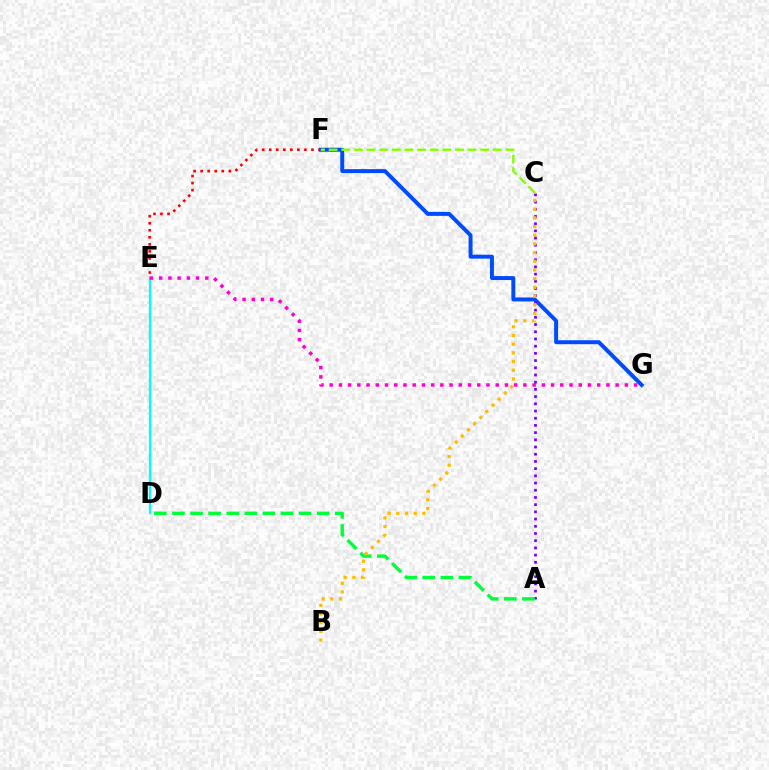{('E', 'F'): [{'color': '#ff0000', 'line_style': 'dotted', 'thickness': 1.91}], ('F', 'G'): [{'color': '#004bff', 'line_style': 'solid', 'thickness': 2.85}], ('D', 'E'): [{'color': '#00fff6', 'line_style': 'solid', 'thickness': 1.65}], ('E', 'G'): [{'color': '#ff00cf', 'line_style': 'dotted', 'thickness': 2.51}], ('A', 'C'): [{'color': '#7200ff', 'line_style': 'dotted', 'thickness': 1.96}], ('A', 'D'): [{'color': '#00ff39', 'line_style': 'dashed', 'thickness': 2.46}], ('B', 'C'): [{'color': '#ffbd00', 'line_style': 'dotted', 'thickness': 2.36}], ('C', 'F'): [{'color': '#84ff00', 'line_style': 'dashed', 'thickness': 1.72}]}